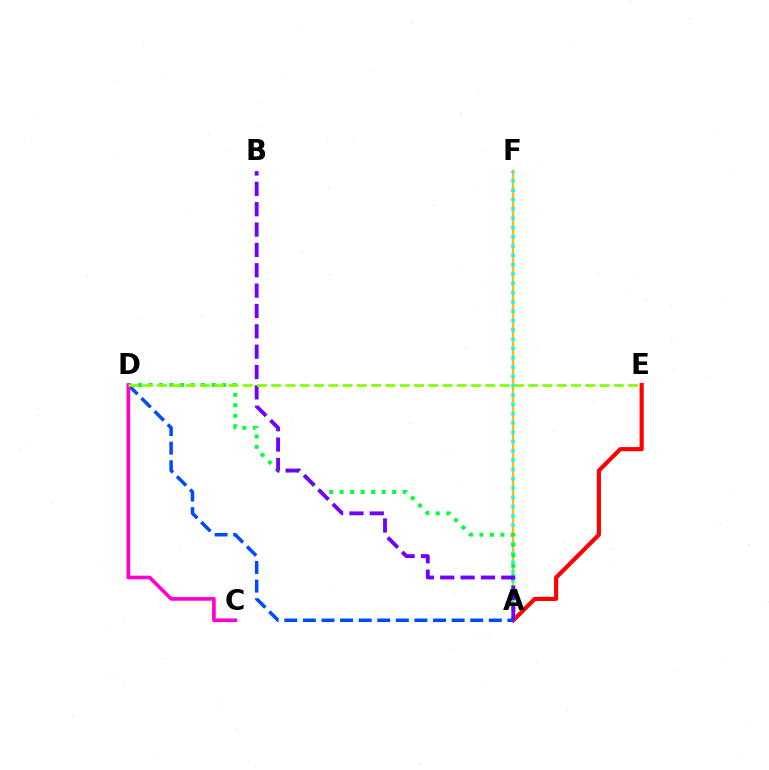{('A', 'F'): [{'color': '#ffbd00', 'line_style': 'solid', 'thickness': 1.67}, {'color': '#00fff6', 'line_style': 'dotted', 'thickness': 2.53}], ('A', 'E'): [{'color': '#ff0000', 'line_style': 'solid', 'thickness': 2.99}], ('A', 'D'): [{'color': '#00ff39', 'line_style': 'dotted', 'thickness': 2.85}, {'color': '#004bff', 'line_style': 'dashed', 'thickness': 2.53}], ('C', 'D'): [{'color': '#ff00cf', 'line_style': 'solid', 'thickness': 2.65}], ('A', 'B'): [{'color': '#7200ff', 'line_style': 'dashed', 'thickness': 2.76}], ('D', 'E'): [{'color': '#84ff00', 'line_style': 'dashed', 'thickness': 1.94}]}